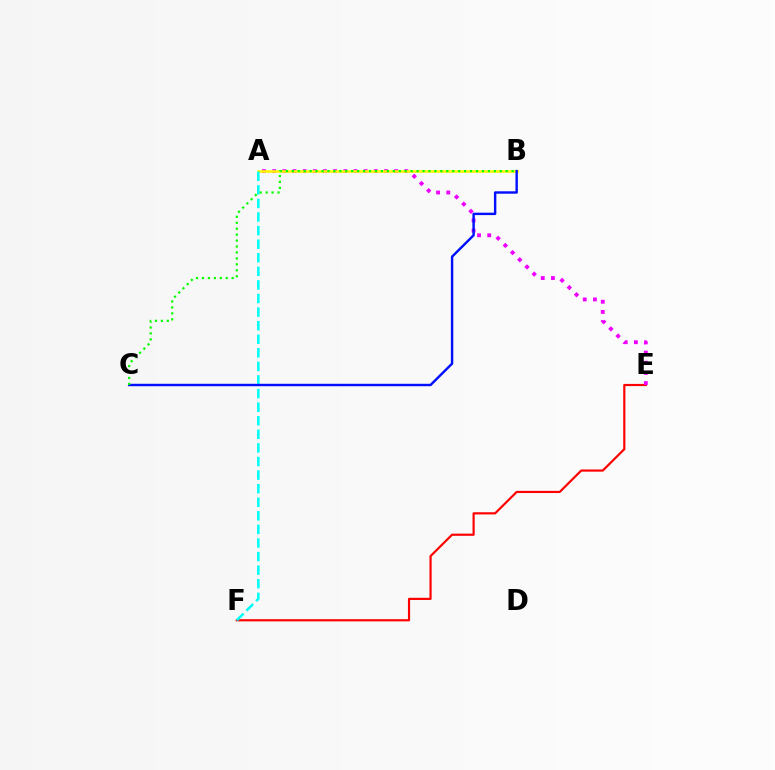{('E', 'F'): [{'color': '#ff0000', 'line_style': 'solid', 'thickness': 1.57}], ('A', 'E'): [{'color': '#ee00ff', 'line_style': 'dotted', 'thickness': 2.76}], ('A', 'B'): [{'color': '#fcf500', 'line_style': 'solid', 'thickness': 1.88}], ('A', 'F'): [{'color': '#00fff6', 'line_style': 'dashed', 'thickness': 1.85}], ('B', 'C'): [{'color': '#0010ff', 'line_style': 'solid', 'thickness': 1.74}, {'color': '#08ff00', 'line_style': 'dotted', 'thickness': 1.61}]}